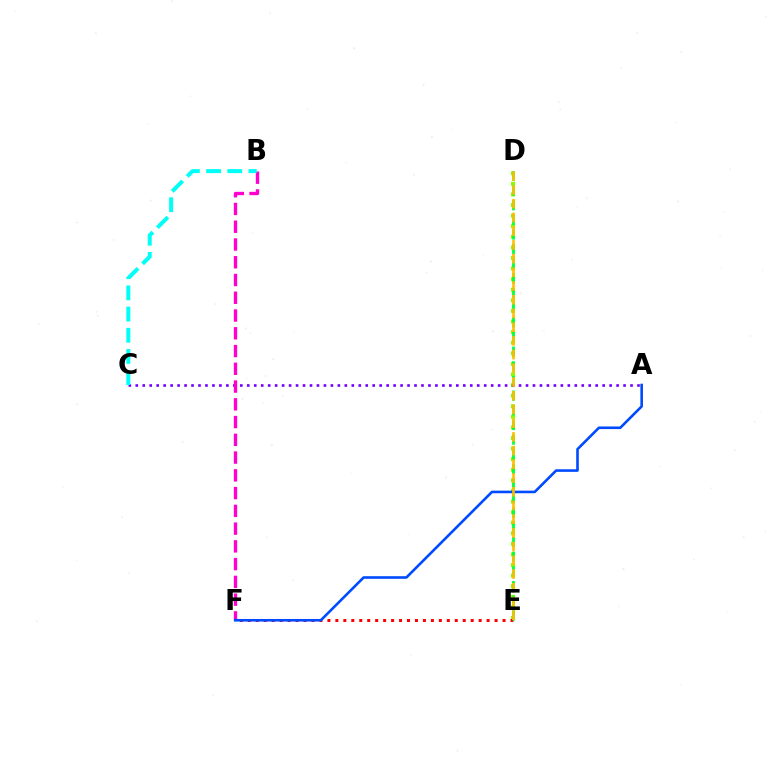{('D', 'E'): [{'color': '#84ff00', 'line_style': 'dotted', 'thickness': 2.88}, {'color': '#00ff39', 'line_style': 'dashed', 'thickness': 1.99}, {'color': '#ffbd00', 'line_style': 'dashed', 'thickness': 1.86}], ('E', 'F'): [{'color': '#ff0000', 'line_style': 'dotted', 'thickness': 2.16}], ('A', 'C'): [{'color': '#7200ff', 'line_style': 'dotted', 'thickness': 1.89}], ('B', 'F'): [{'color': '#ff00cf', 'line_style': 'dashed', 'thickness': 2.41}], ('B', 'C'): [{'color': '#00fff6', 'line_style': 'dashed', 'thickness': 2.88}], ('A', 'F'): [{'color': '#004bff', 'line_style': 'solid', 'thickness': 1.88}]}